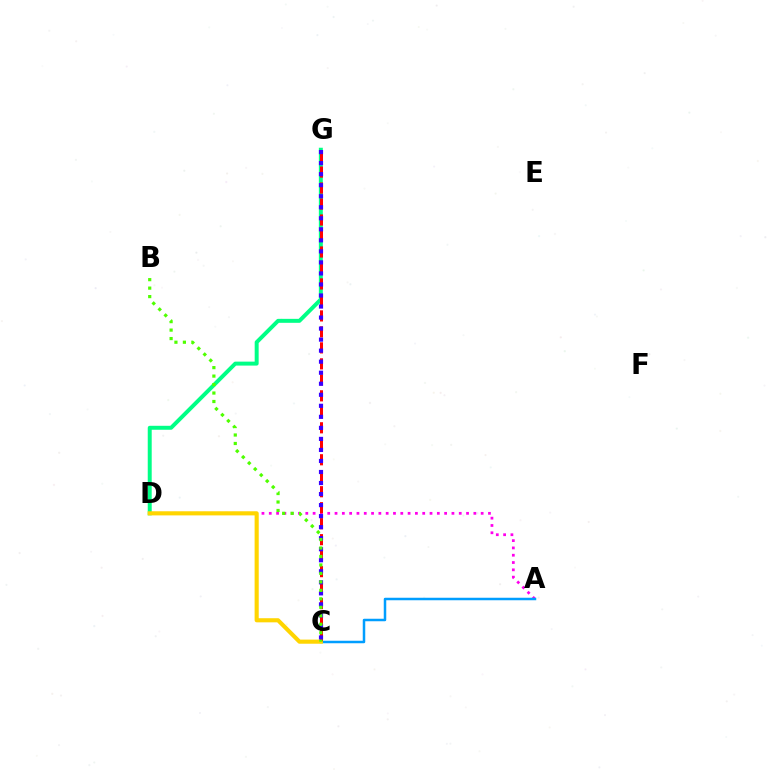{('D', 'G'): [{'color': '#00ff86', 'line_style': 'solid', 'thickness': 2.85}], ('A', 'D'): [{'color': '#ff00ed', 'line_style': 'dotted', 'thickness': 1.99}], ('A', 'C'): [{'color': '#009eff', 'line_style': 'solid', 'thickness': 1.8}], ('C', 'D'): [{'color': '#ffd500', 'line_style': 'solid', 'thickness': 2.96}], ('C', 'G'): [{'color': '#ff0000', 'line_style': 'dashed', 'thickness': 2.17}, {'color': '#3700ff', 'line_style': 'dotted', 'thickness': 3.0}], ('B', 'C'): [{'color': '#4fff00', 'line_style': 'dotted', 'thickness': 2.3}]}